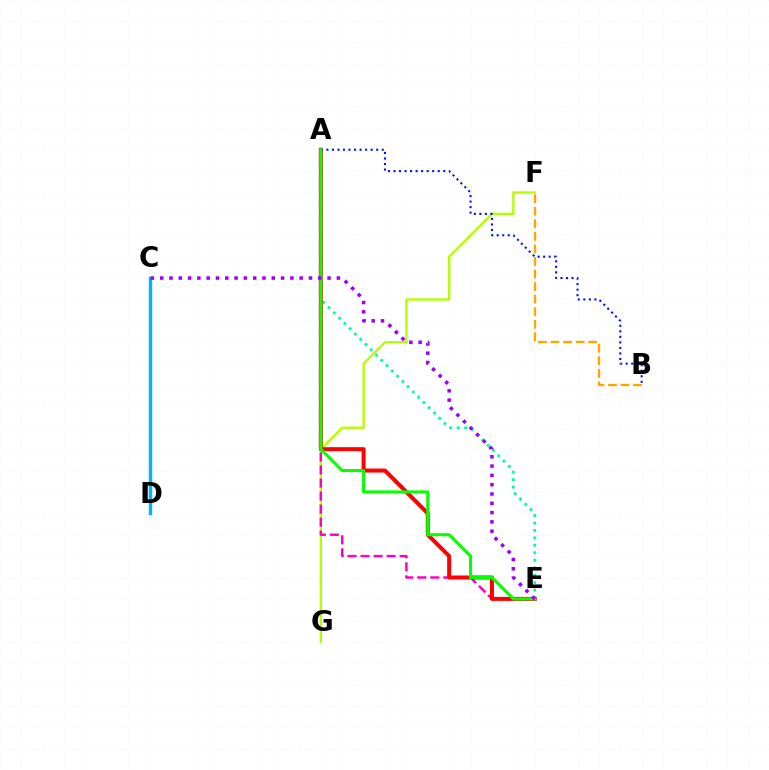{('A', 'E'): [{'color': '#00ff9d', 'line_style': 'dotted', 'thickness': 2.03}, {'color': '#ff00bd', 'line_style': 'dashed', 'thickness': 1.77}, {'color': '#ff0000', 'line_style': 'solid', 'thickness': 2.88}, {'color': '#08ff00', 'line_style': 'solid', 'thickness': 2.21}], ('F', 'G'): [{'color': '#b3ff00', 'line_style': 'solid', 'thickness': 1.7}], ('B', 'F'): [{'color': '#ffa500', 'line_style': 'dashed', 'thickness': 1.71}], ('C', 'D'): [{'color': '#00b5ff', 'line_style': 'solid', 'thickness': 2.47}], ('A', 'B'): [{'color': '#0010ff', 'line_style': 'dotted', 'thickness': 1.5}], ('C', 'E'): [{'color': '#9b00ff', 'line_style': 'dotted', 'thickness': 2.53}]}